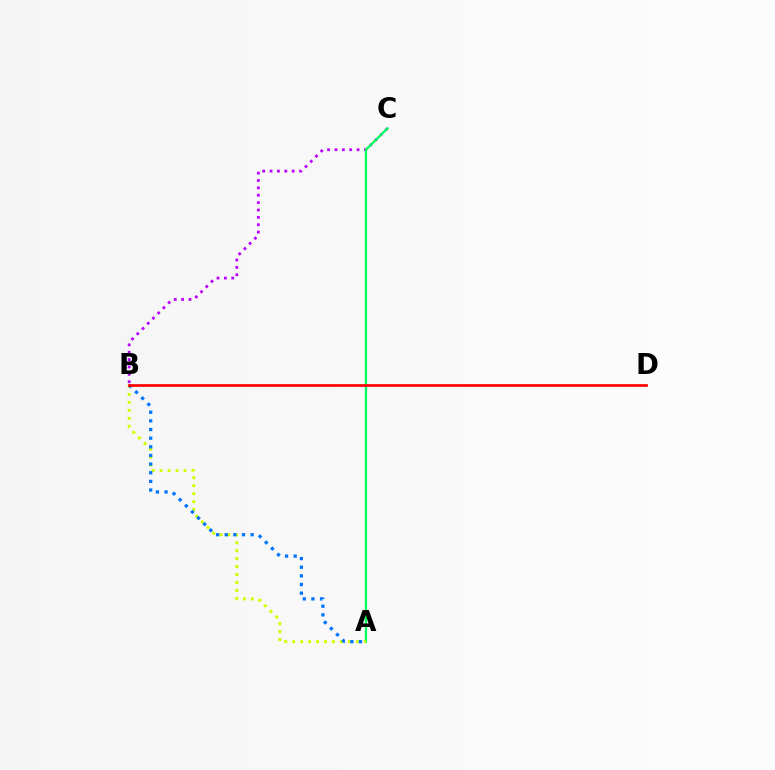{('B', 'C'): [{'color': '#b900ff', 'line_style': 'dotted', 'thickness': 2.0}], ('A', 'C'): [{'color': '#00ff5c', 'line_style': 'solid', 'thickness': 1.63}], ('A', 'B'): [{'color': '#d1ff00', 'line_style': 'dotted', 'thickness': 2.16}, {'color': '#0074ff', 'line_style': 'dotted', 'thickness': 2.35}], ('B', 'D'): [{'color': '#ff0000', 'line_style': 'solid', 'thickness': 1.93}]}